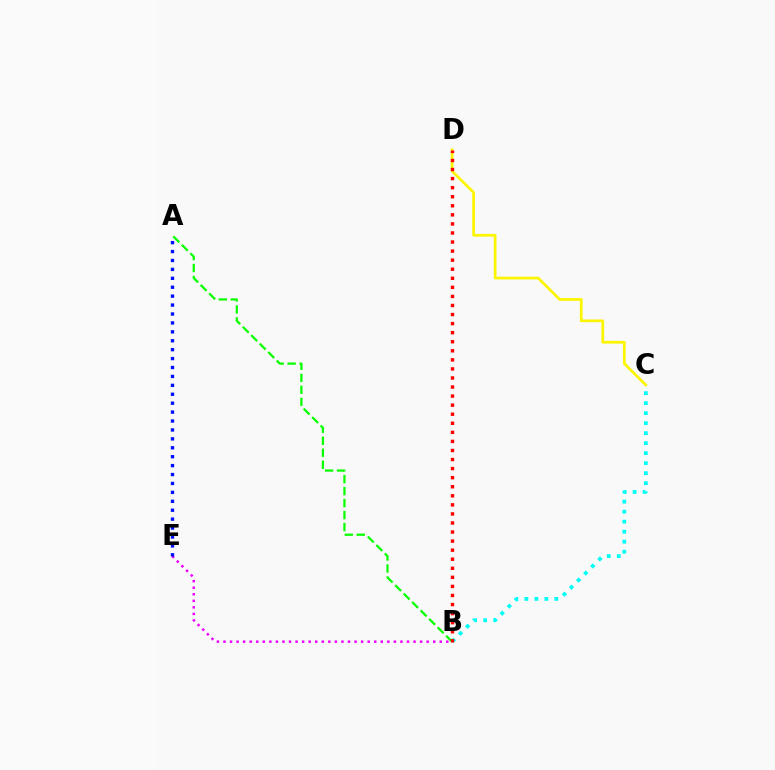{('A', 'B'): [{'color': '#08ff00', 'line_style': 'dashed', 'thickness': 1.63}], ('B', 'E'): [{'color': '#ee00ff', 'line_style': 'dotted', 'thickness': 1.78}], ('C', 'D'): [{'color': '#fcf500', 'line_style': 'solid', 'thickness': 1.96}], ('B', 'C'): [{'color': '#00fff6', 'line_style': 'dotted', 'thickness': 2.72}], ('A', 'E'): [{'color': '#0010ff', 'line_style': 'dotted', 'thickness': 2.42}], ('B', 'D'): [{'color': '#ff0000', 'line_style': 'dotted', 'thickness': 2.46}]}